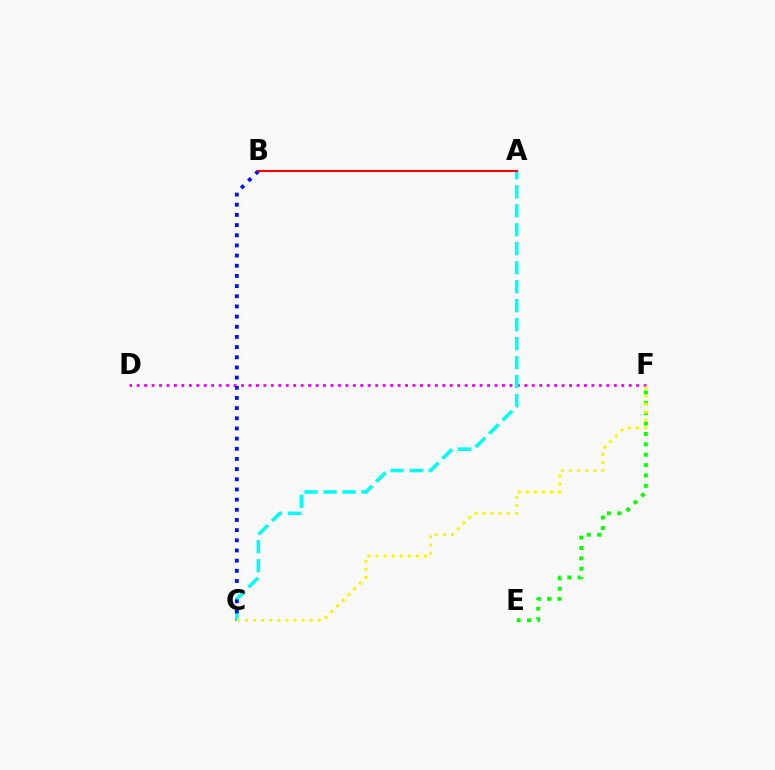{('D', 'F'): [{'color': '#ee00ff', 'line_style': 'dotted', 'thickness': 2.03}], ('A', 'C'): [{'color': '#00fff6', 'line_style': 'dashed', 'thickness': 2.58}], ('E', 'F'): [{'color': '#08ff00', 'line_style': 'dotted', 'thickness': 2.82}], ('B', 'C'): [{'color': '#0010ff', 'line_style': 'dotted', 'thickness': 2.76}], ('C', 'F'): [{'color': '#fcf500', 'line_style': 'dotted', 'thickness': 2.19}], ('A', 'B'): [{'color': '#ff0000', 'line_style': 'solid', 'thickness': 1.53}]}